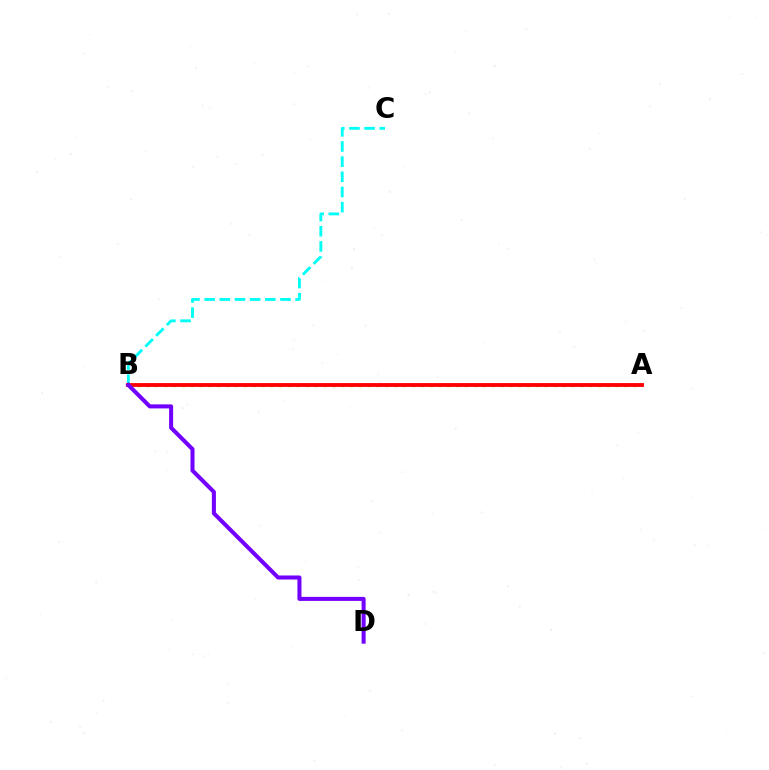{('A', 'B'): [{'color': '#84ff00', 'line_style': 'dotted', 'thickness': 2.41}, {'color': '#ff0000', 'line_style': 'solid', 'thickness': 2.76}], ('B', 'C'): [{'color': '#00fff6', 'line_style': 'dashed', 'thickness': 2.06}], ('B', 'D'): [{'color': '#7200ff', 'line_style': 'solid', 'thickness': 2.91}]}